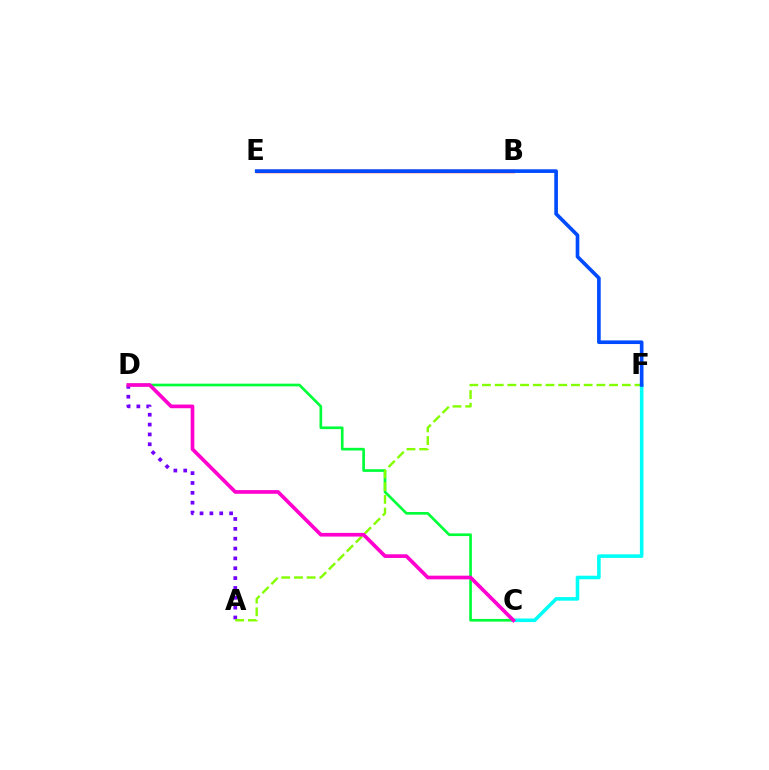{('B', 'E'): [{'color': '#ffbd00', 'line_style': 'dashed', 'thickness': 1.57}, {'color': '#ff0000', 'line_style': 'solid', 'thickness': 2.45}], ('A', 'D'): [{'color': '#7200ff', 'line_style': 'dotted', 'thickness': 2.68}], ('C', 'D'): [{'color': '#00ff39', 'line_style': 'solid', 'thickness': 1.93}, {'color': '#ff00cf', 'line_style': 'solid', 'thickness': 2.65}], ('A', 'F'): [{'color': '#84ff00', 'line_style': 'dashed', 'thickness': 1.73}], ('C', 'F'): [{'color': '#00fff6', 'line_style': 'solid', 'thickness': 2.57}], ('E', 'F'): [{'color': '#004bff', 'line_style': 'solid', 'thickness': 2.62}]}